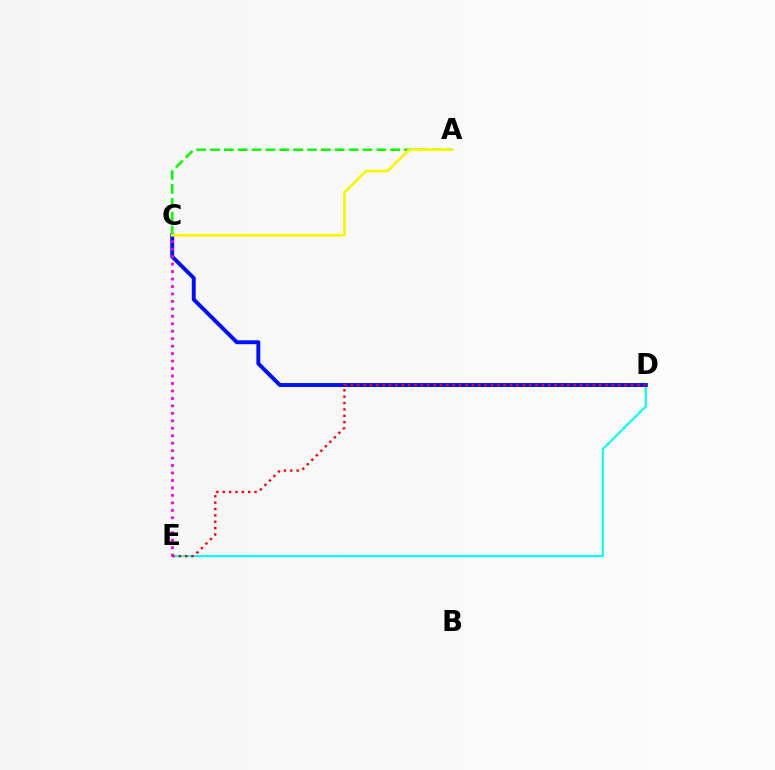{('D', 'E'): [{'color': '#00fff6', 'line_style': 'solid', 'thickness': 1.53}, {'color': '#ff0000', 'line_style': 'dotted', 'thickness': 1.73}], ('C', 'D'): [{'color': '#0010ff', 'line_style': 'solid', 'thickness': 2.83}], ('A', 'C'): [{'color': '#08ff00', 'line_style': 'dashed', 'thickness': 1.88}, {'color': '#fcf500', 'line_style': 'solid', 'thickness': 1.96}], ('C', 'E'): [{'color': '#ee00ff', 'line_style': 'dotted', 'thickness': 2.03}]}